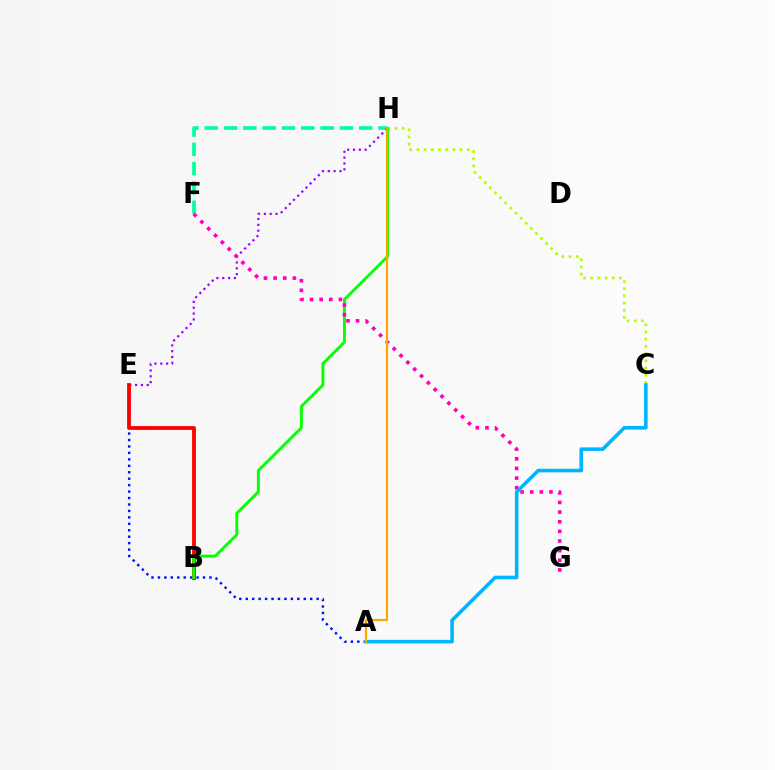{('A', 'E'): [{'color': '#0010ff', 'line_style': 'dotted', 'thickness': 1.75}], ('C', 'H'): [{'color': '#b3ff00', 'line_style': 'dotted', 'thickness': 1.96}], ('F', 'H'): [{'color': '#00ff9d', 'line_style': 'dashed', 'thickness': 2.62}], ('E', 'H'): [{'color': '#9b00ff', 'line_style': 'dotted', 'thickness': 1.58}], ('B', 'E'): [{'color': '#ff0000', 'line_style': 'solid', 'thickness': 2.74}], ('B', 'H'): [{'color': '#08ff00', 'line_style': 'solid', 'thickness': 2.11}], ('F', 'G'): [{'color': '#ff00bd', 'line_style': 'dotted', 'thickness': 2.62}], ('A', 'C'): [{'color': '#00b5ff', 'line_style': 'solid', 'thickness': 2.59}], ('A', 'H'): [{'color': '#ffa500', 'line_style': 'solid', 'thickness': 1.55}]}